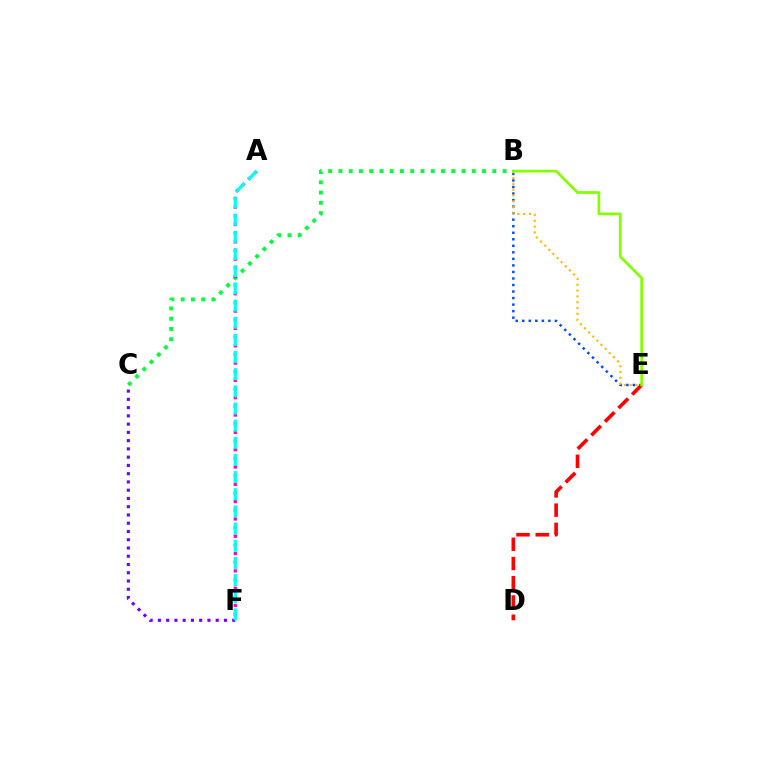{('B', 'C'): [{'color': '#00ff39', 'line_style': 'dotted', 'thickness': 2.79}], ('B', 'E'): [{'color': '#004bff', 'line_style': 'dotted', 'thickness': 1.78}, {'color': '#ffbd00', 'line_style': 'dotted', 'thickness': 1.58}, {'color': '#84ff00', 'line_style': 'solid', 'thickness': 1.96}], ('D', 'E'): [{'color': '#ff0000', 'line_style': 'dashed', 'thickness': 2.61}], ('C', 'F'): [{'color': '#7200ff', 'line_style': 'dotted', 'thickness': 2.24}], ('A', 'F'): [{'color': '#ff00cf', 'line_style': 'dotted', 'thickness': 2.35}, {'color': '#00fff6', 'line_style': 'dashed', 'thickness': 2.33}]}